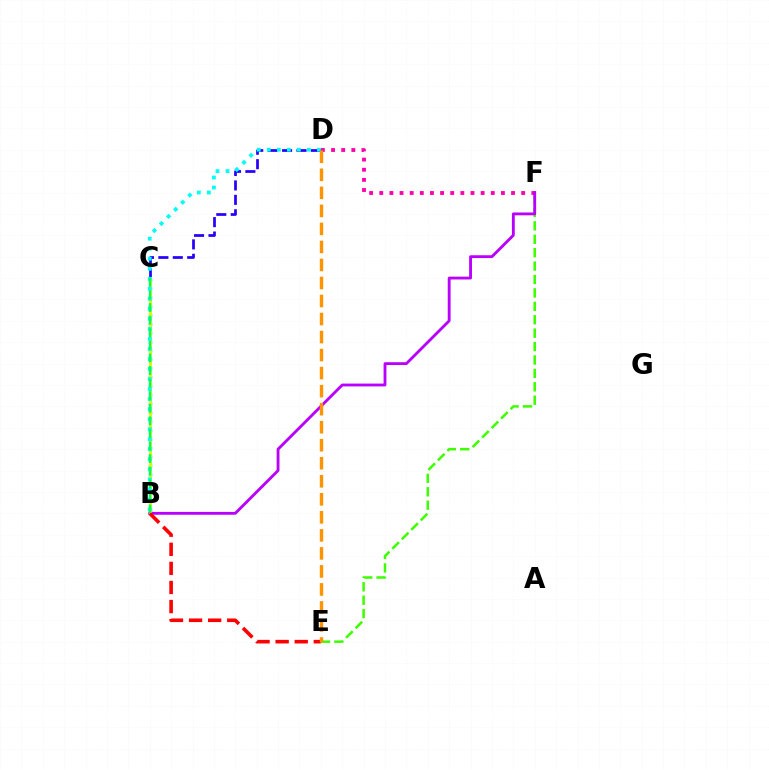{('C', 'D'): [{'color': '#2500ff', 'line_style': 'dashed', 'thickness': 1.96}], ('B', 'C'): [{'color': '#0074ff', 'line_style': 'dotted', 'thickness': 2.41}, {'color': '#d1ff00', 'line_style': 'solid', 'thickness': 2.14}, {'color': '#00ff5c', 'line_style': 'dashed', 'thickness': 1.71}], ('E', 'F'): [{'color': '#3dff00', 'line_style': 'dashed', 'thickness': 1.82}], ('D', 'F'): [{'color': '#ff00ac', 'line_style': 'dotted', 'thickness': 2.75}], ('B', 'F'): [{'color': '#b900ff', 'line_style': 'solid', 'thickness': 2.04}], ('B', 'D'): [{'color': '#00fff6', 'line_style': 'dotted', 'thickness': 2.72}], ('B', 'E'): [{'color': '#ff0000', 'line_style': 'dashed', 'thickness': 2.59}], ('D', 'E'): [{'color': '#ff9400', 'line_style': 'dashed', 'thickness': 2.45}]}